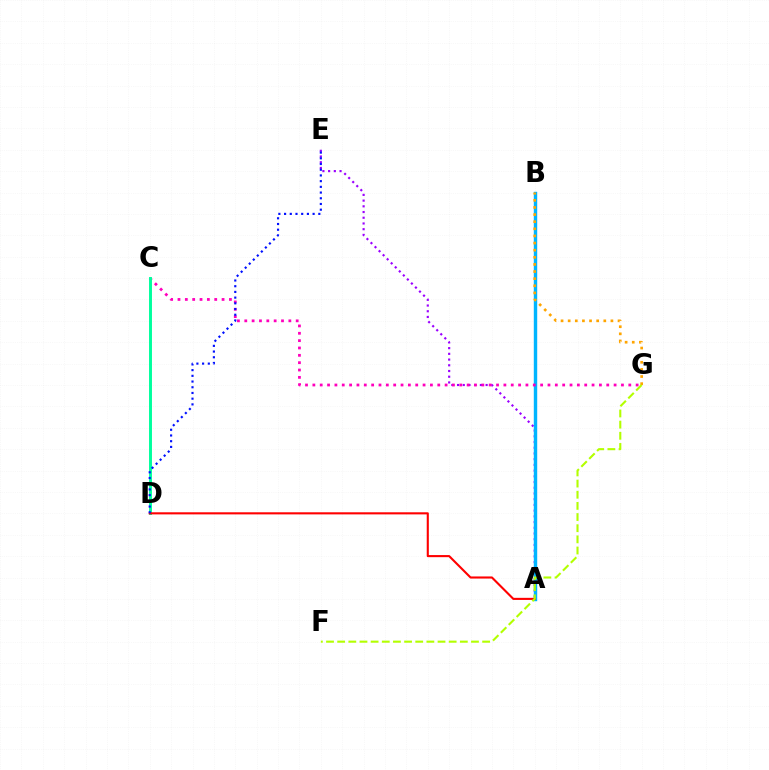{('A', 'B'): [{'color': '#08ff00', 'line_style': 'solid', 'thickness': 1.95}, {'color': '#00b5ff', 'line_style': 'solid', 'thickness': 2.46}], ('A', 'E'): [{'color': '#9b00ff', 'line_style': 'dotted', 'thickness': 1.55}], ('C', 'G'): [{'color': '#ff00bd', 'line_style': 'dotted', 'thickness': 2.0}], ('B', 'G'): [{'color': '#ffa500', 'line_style': 'dotted', 'thickness': 1.93}], ('C', 'D'): [{'color': '#00ff9d', 'line_style': 'solid', 'thickness': 2.11}], ('A', 'D'): [{'color': '#ff0000', 'line_style': 'solid', 'thickness': 1.52}], ('F', 'G'): [{'color': '#b3ff00', 'line_style': 'dashed', 'thickness': 1.51}], ('D', 'E'): [{'color': '#0010ff', 'line_style': 'dotted', 'thickness': 1.55}]}